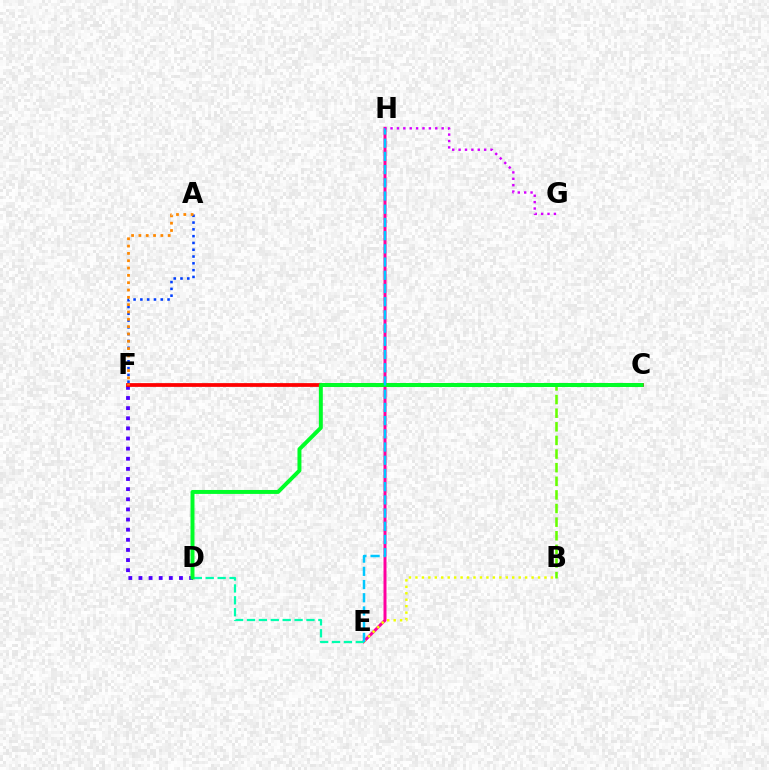{('B', 'C'): [{'color': '#66ff00', 'line_style': 'dashed', 'thickness': 1.85}], ('D', 'F'): [{'color': '#4f00ff', 'line_style': 'dotted', 'thickness': 2.75}], ('C', 'F'): [{'color': '#ff0000', 'line_style': 'solid', 'thickness': 2.71}], ('E', 'H'): [{'color': '#ff00a0', 'line_style': 'solid', 'thickness': 2.15}, {'color': '#00c7ff', 'line_style': 'dashed', 'thickness': 1.79}], ('D', 'E'): [{'color': '#00ffaf', 'line_style': 'dashed', 'thickness': 1.62}], ('A', 'F'): [{'color': '#003fff', 'line_style': 'dotted', 'thickness': 1.85}, {'color': '#ff8800', 'line_style': 'dotted', 'thickness': 1.99}], ('C', 'D'): [{'color': '#00ff27', 'line_style': 'solid', 'thickness': 2.85}], ('B', 'E'): [{'color': '#eeff00', 'line_style': 'dotted', 'thickness': 1.75}], ('G', 'H'): [{'color': '#d600ff', 'line_style': 'dotted', 'thickness': 1.74}]}